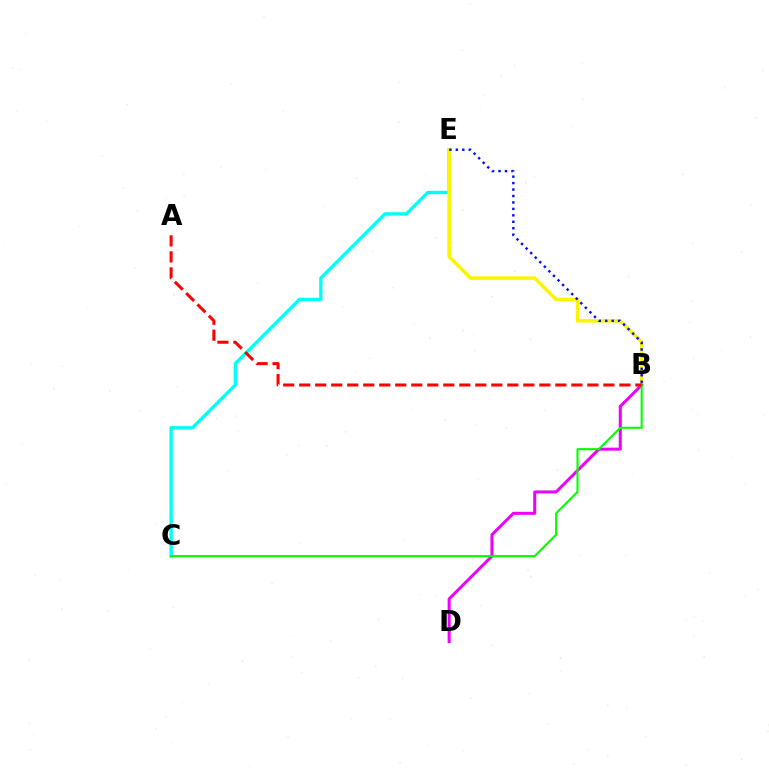{('C', 'E'): [{'color': '#00fff6', 'line_style': 'solid', 'thickness': 2.41}], ('B', 'E'): [{'color': '#fcf500', 'line_style': 'solid', 'thickness': 2.54}, {'color': '#0010ff', 'line_style': 'dotted', 'thickness': 1.75}], ('B', 'D'): [{'color': '#ee00ff', 'line_style': 'solid', 'thickness': 2.18}], ('B', 'C'): [{'color': '#08ff00', 'line_style': 'solid', 'thickness': 1.52}], ('A', 'B'): [{'color': '#ff0000', 'line_style': 'dashed', 'thickness': 2.17}]}